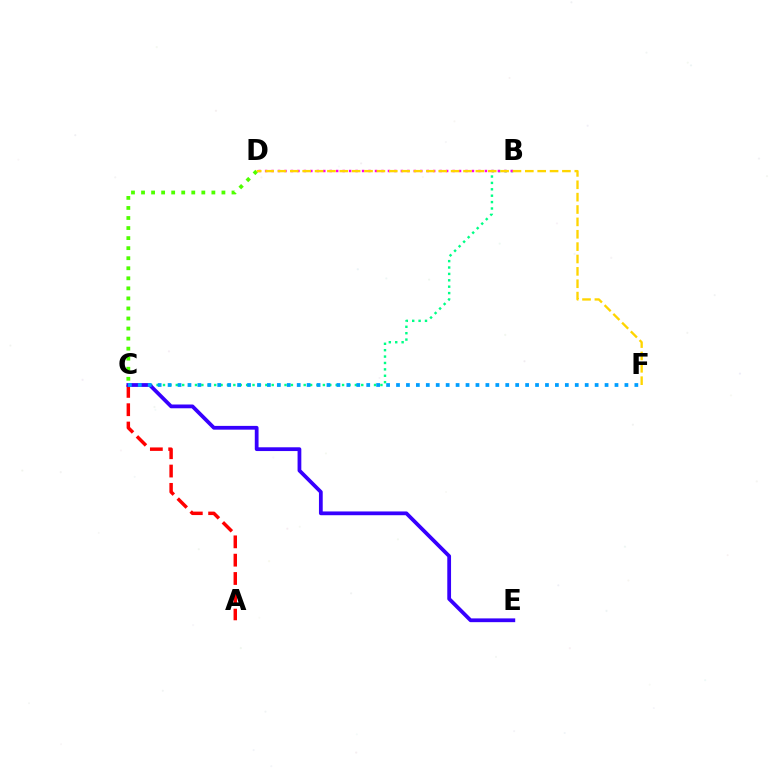{('C', 'D'): [{'color': '#4fff00', 'line_style': 'dotted', 'thickness': 2.73}], ('B', 'C'): [{'color': '#00ff86', 'line_style': 'dotted', 'thickness': 1.74}], ('A', 'C'): [{'color': '#ff0000', 'line_style': 'dashed', 'thickness': 2.49}], ('B', 'D'): [{'color': '#ff00ed', 'line_style': 'dotted', 'thickness': 1.76}], ('D', 'F'): [{'color': '#ffd500', 'line_style': 'dashed', 'thickness': 1.68}], ('C', 'E'): [{'color': '#3700ff', 'line_style': 'solid', 'thickness': 2.71}], ('C', 'F'): [{'color': '#009eff', 'line_style': 'dotted', 'thickness': 2.7}]}